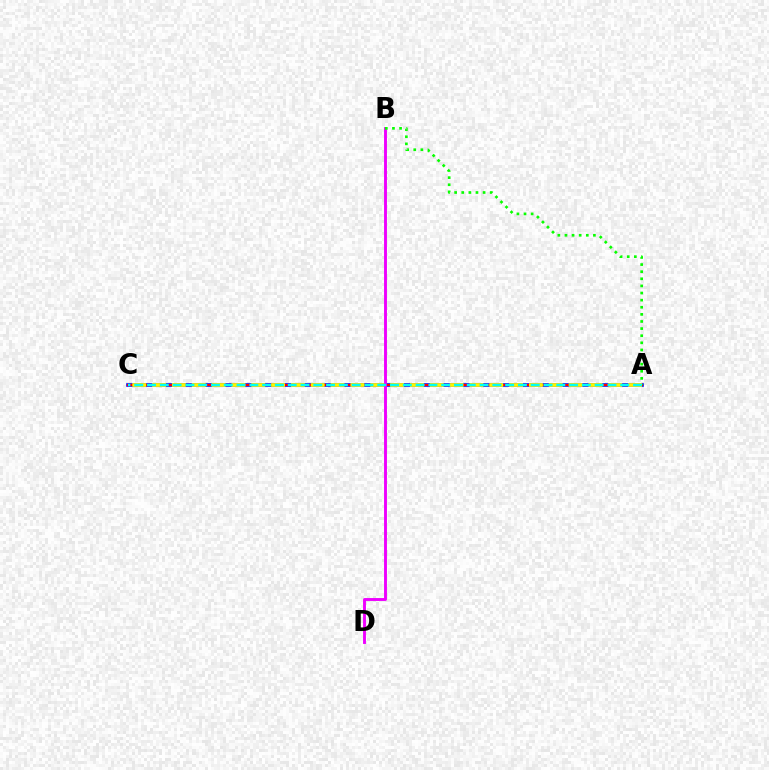{('A', 'C'): [{'color': '#0010ff', 'line_style': 'solid', 'thickness': 2.58}, {'color': '#ff0000', 'line_style': 'solid', 'thickness': 1.56}, {'color': '#fcf500', 'line_style': 'dashed', 'thickness': 2.69}, {'color': '#00fff6', 'line_style': 'dashed', 'thickness': 1.74}], ('B', 'D'): [{'color': '#ee00ff', 'line_style': 'solid', 'thickness': 2.09}], ('A', 'B'): [{'color': '#08ff00', 'line_style': 'dotted', 'thickness': 1.93}]}